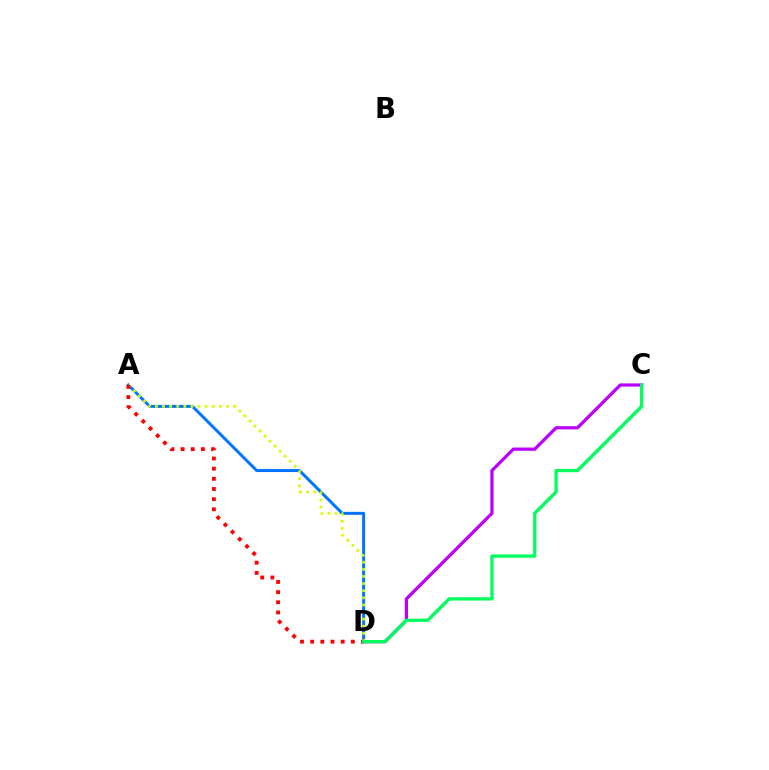{('C', 'D'): [{'color': '#b900ff', 'line_style': 'solid', 'thickness': 2.33}, {'color': '#00ff5c', 'line_style': 'solid', 'thickness': 2.36}], ('A', 'D'): [{'color': '#0074ff', 'line_style': 'solid', 'thickness': 2.13}, {'color': '#d1ff00', 'line_style': 'dotted', 'thickness': 1.93}, {'color': '#ff0000', 'line_style': 'dotted', 'thickness': 2.76}]}